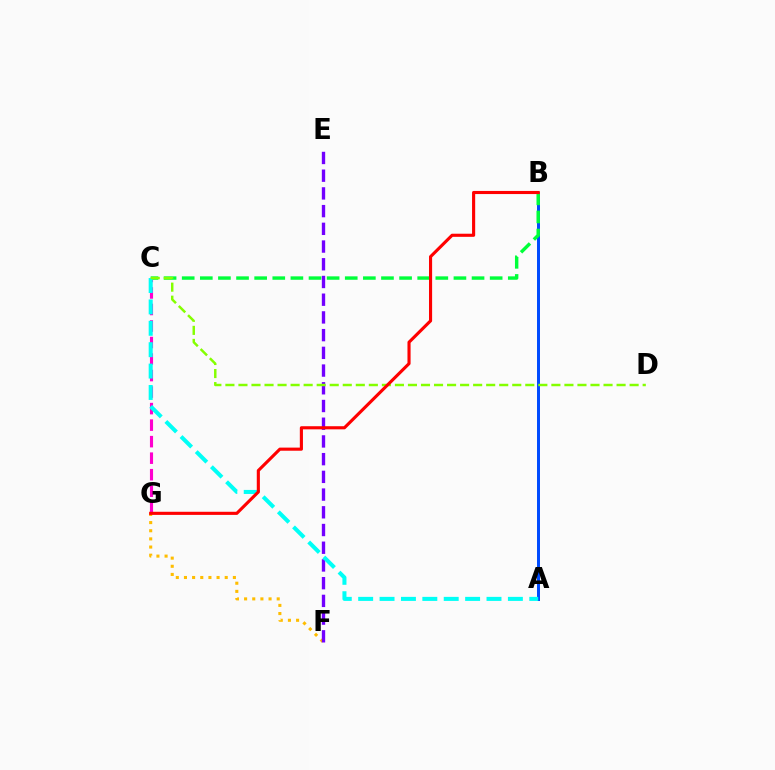{('C', 'G'): [{'color': '#ff00cf', 'line_style': 'dashed', 'thickness': 2.24}], ('A', 'B'): [{'color': '#004bff', 'line_style': 'solid', 'thickness': 2.15}], ('B', 'C'): [{'color': '#00ff39', 'line_style': 'dashed', 'thickness': 2.46}], ('F', 'G'): [{'color': '#ffbd00', 'line_style': 'dotted', 'thickness': 2.22}], ('E', 'F'): [{'color': '#7200ff', 'line_style': 'dashed', 'thickness': 2.41}], ('A', 'C'): [{'color': '#00fff6', 'line_style': 'dashed', 'thickness': 2.91}], ('C', 'D'): [{'color': '#84ff00', 'line_style': 'dashed', 'thickness': 1.77}], ('B', 'G'): [{'color': '#ff0000', 'line_style': 'solid', 'thickness': 2.25}]}